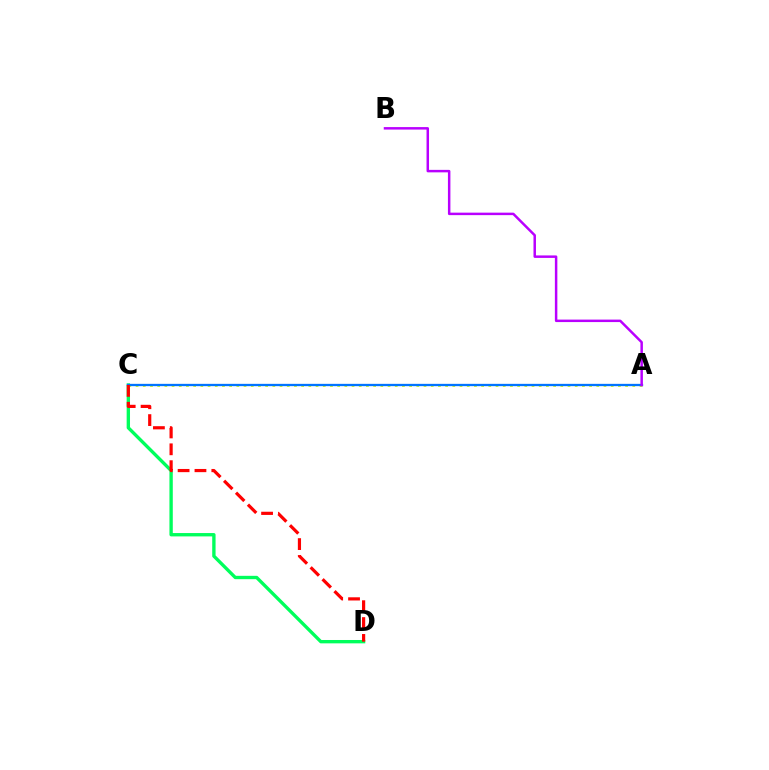{('C', 'D'): [{'color': '#00ff5c', 'line_style': 'solid', 'thickness': 2.41}, {'color': '#ff0000', 'line_style': 'dashed', 'thickness': 2.29}], ('A', 'C'): [{'color': '#d1ff00', 'line_style': 'dotted', 'thickness': 1.96}, {'color': '#0074ff', 'line_style': 'solid', 'thickness': 1.66}], ('A', 'B'): [{'color': '#b900ff', 'line_style': 'solid', 'thickness': 1.79}]}